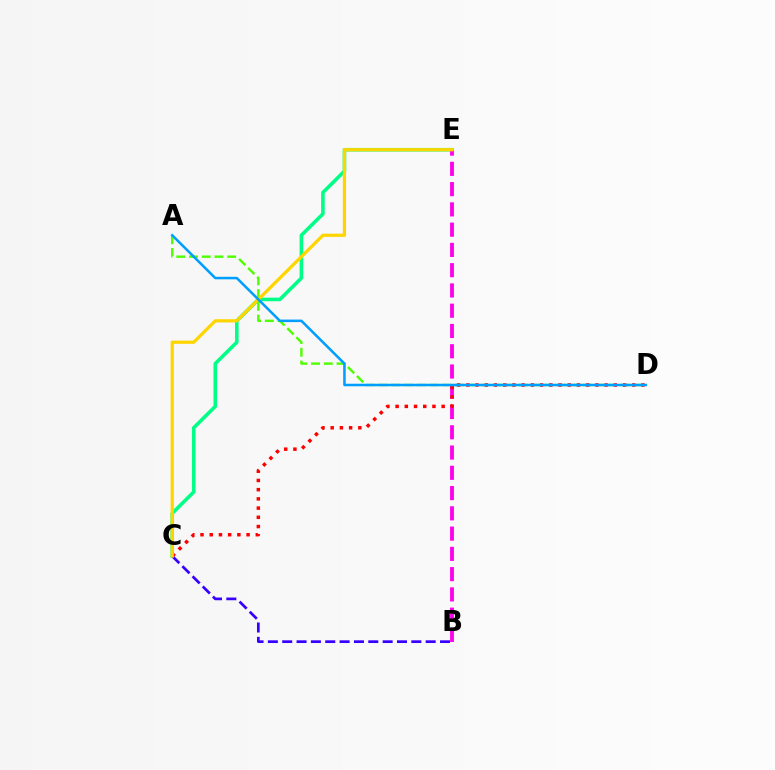{('A', 'D'): [{'color': '#4fff00', 'line_style': 'dashed', 'thickness': 1.73}, {'color': '#009eff', 'line_style': 'solid', 'thickness': 1.82}], ('C', 'E'): [{'color': '#00ff86', 'line_style': 'solid', 'thickness': 2.57}, {'color': '#ffd500', 'line_style': 'solid', 'thickness': 2.33}], ('B', 'C'): [{'color': '#3700ff', 'line_style': 'dashed', 'thickness': 1.95}], ('B', 'E'): [{'color': '#ff00ed', 'line_style': 'dashed', 'thickness': 2.75}], ('C', 'D'): [{'color': '#ff0000', 'line_style': 'dotted', 'thickness': 2.5}]}